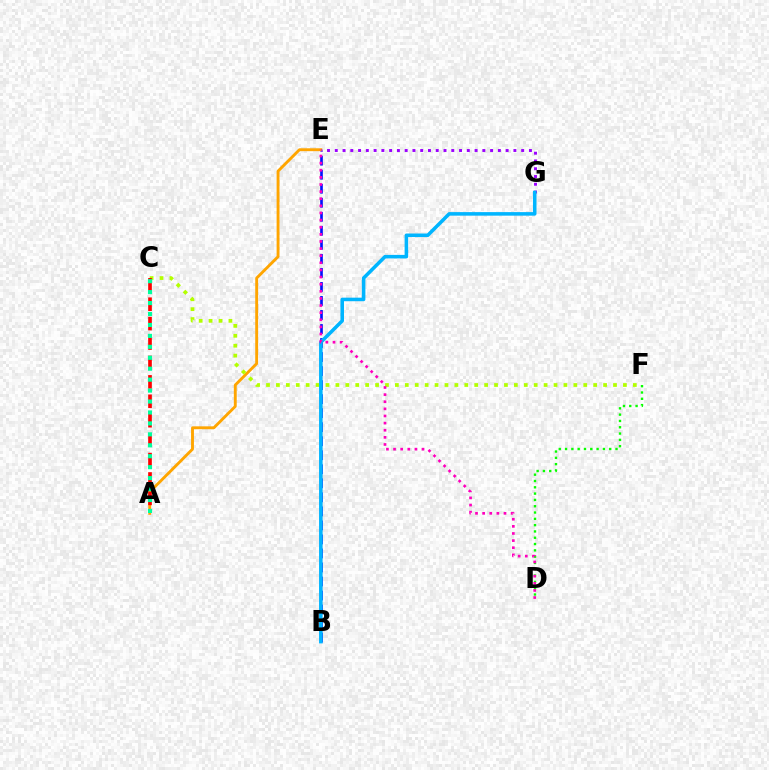{('D', 'F'): [{'color': '#08ff00', 'line_style': 'dotted', 'thickness': 1.71}], ('B', 'E'): [{'color': '#0010ff', 'line_style': 'dashed', 'thickness': 1.91}], ('A', 'E'): [{'color': '#ffa500', 'line_style': 'solid', 'thickness': 2.08}], ('C', 'F'): [{'color': '#b3ff00', 'line_style': 'dotted', 'thickness': 2.69}], ('E', 'G'): [{'color': '#9b00ff', 'line_style': 'dotted', 'thickness': 2.11}], ('A', 'C'): [{'color': '#ff0000', 'line_style': 'dashed', 'thickness': 2.64}, {'color': '#00ff9d', 'line_style': 'dotted', 'thickness': 2.97}], ('B', 'G'): [{'color': '#00b5ff', 'line_style': 'solid', 'thickness': 2.56}], ('D', 'E'): [{'color': '#ff00bd', 'line_style': 'dotted', 'thickness': 1.93}]}